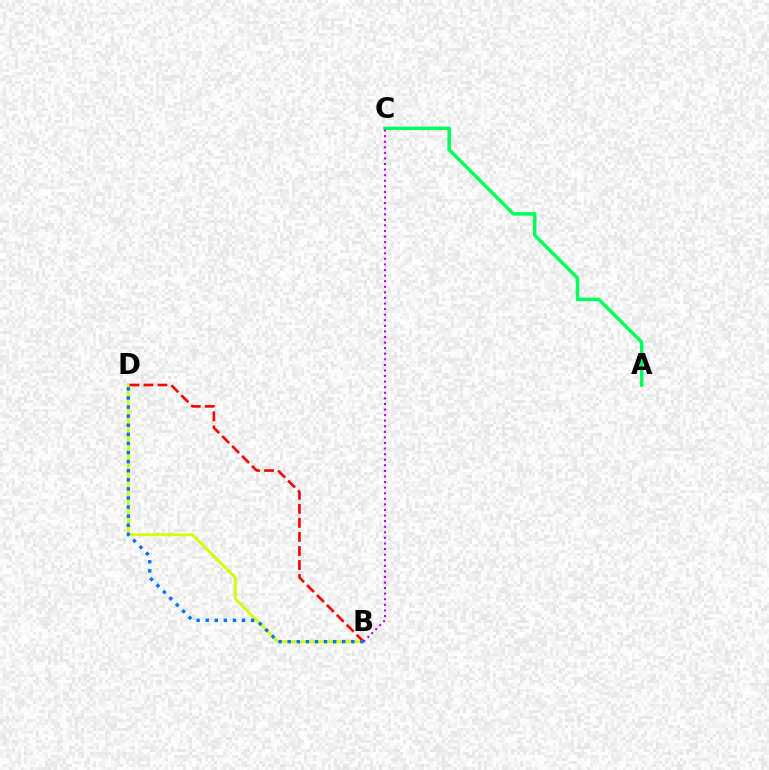{('B', 'D'): [{'color': '#d1ff00', 'line_style': 'solid', 'thickness': 2.0}, {'color': '#ff0000', 'line_style': 'dashed', 'thickness': 1.91}, {'color': '#0074ff', 'line_style': 'dotted', 'thickness': 2.47}], ('A', 'C'): [{'color': '#00ff5c', 'line_style': 'solid', 'thickness': 2.52}], ('B', 'C'): [{'color': '#b900ff', 'line_style': 'dotted', 'thickness': 1.52}]}